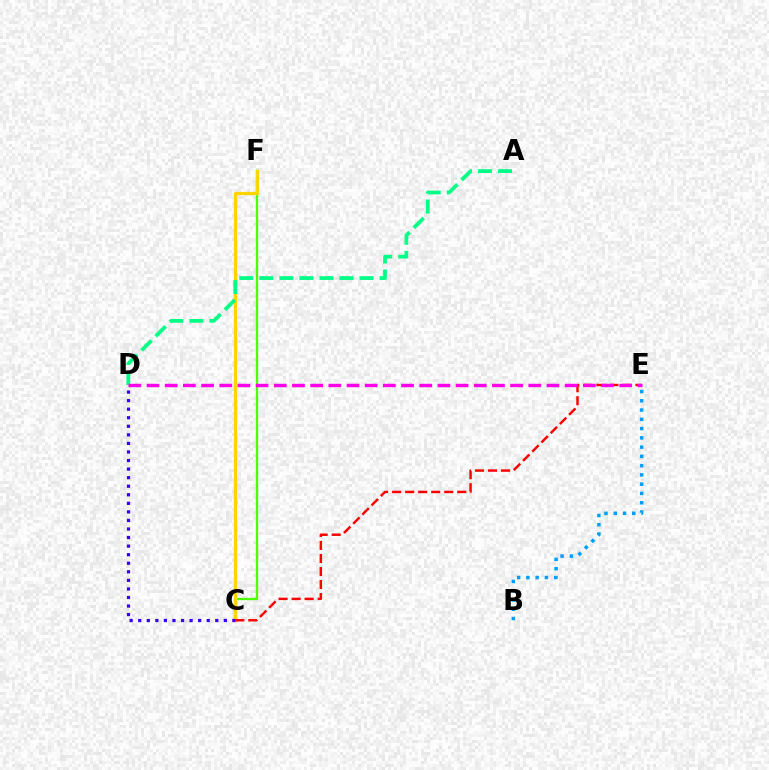{('C', 'F'): [{'color': '#4fff00', 'line_style': 'solid', 'thickness': 1.66}, {'color': '#ffd500', 'line_style': 'solid', 'thickness': 2.33}], ('B', 'E'): [{'color': '#009eff', 'line_style': 'dotted', 'thickness': 2.52}], ('C', 'E'): [{'color': '#ff0000', 'line_style': 'dashed', 'thickness': 1.77}], ('A', 'D'): [{'color': '#00ff86', 'line_style': 'dashed', 'thickness': 2.72}], ('C', 'D'): [{'color': '#3700ff', 'line_style': 'dotted', 'thickness': 2.33}], ('D', 'E'): [{'color': '#ff00ed', 'line_style': 'dashed', 'thickness': 2.47}]}